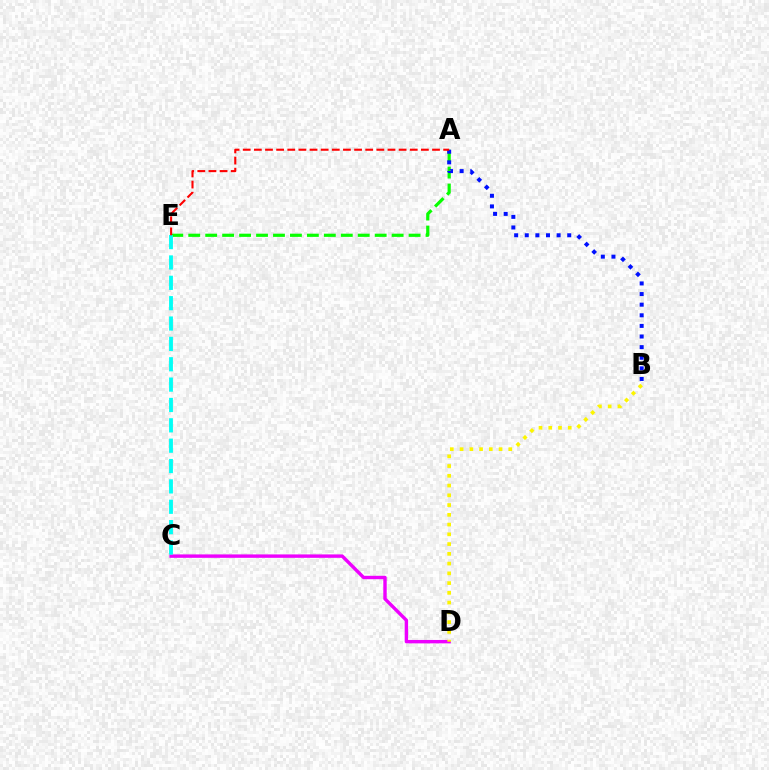{('A', 'E'): [{'color': '#08ff00', 'line_style': 'dashed', 'thickness': 2.3}, {'color': '#ff0000', 'line_style': 'dashed', 'thickness': 1.51}], ('C', 'D'): [{'color': '#ee00ff', 'line_style': 'solid', 'thickness': 2.45}], ('B', 'D'): [{'color': '#fcf500', 'line_style': 'dotted', 'thickness': 2.65}], ('C', 'E'): [{'color': '#00fff6', 'line_style': 'dashed', 'thickness': 2.77}], ('A', 'B'): [{'color': '#0010ff', 'line_style': 'dotted', 'thickness': 2.88}]}